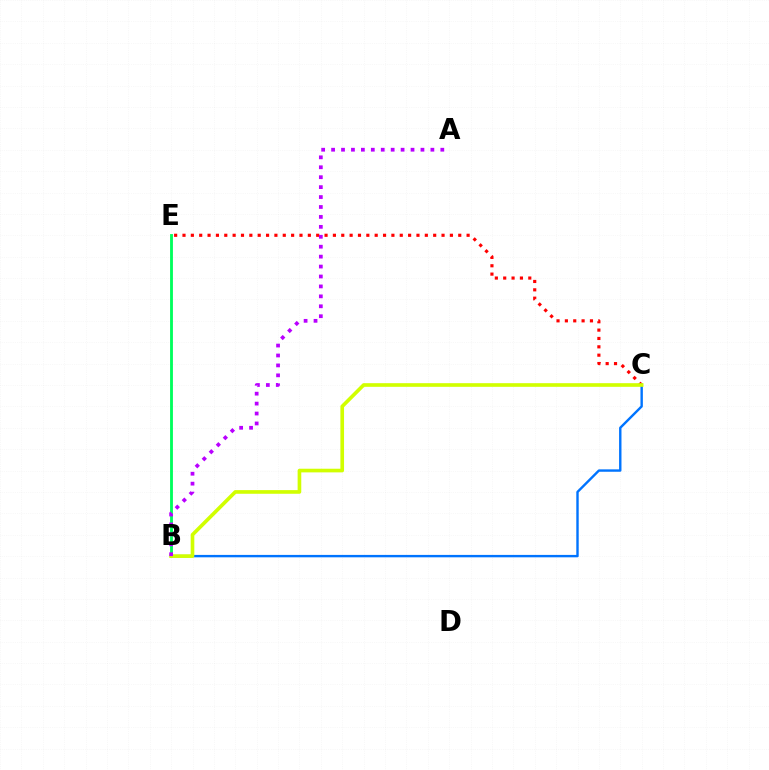{('B', 'E'): [{'color': '#00ff5c', 'line_style': 'solid', 'thickness': 2.05}], ('C', 'E'): [{'color': '#ff0000', 'line_style': 'dotted', 'thickness': 2.27}], ('B', 'C'): [{'color': '#0074ff', 'line_style': 'solid', 'thickness': 1.73}, {'color': '#d1ff00', 'line_style': 'solid', 'thickness': 2.63}], ('A', 'B'): [{'color': '#b900ff', 'line_style': 'dotted', 'thickness': 2.7}]}